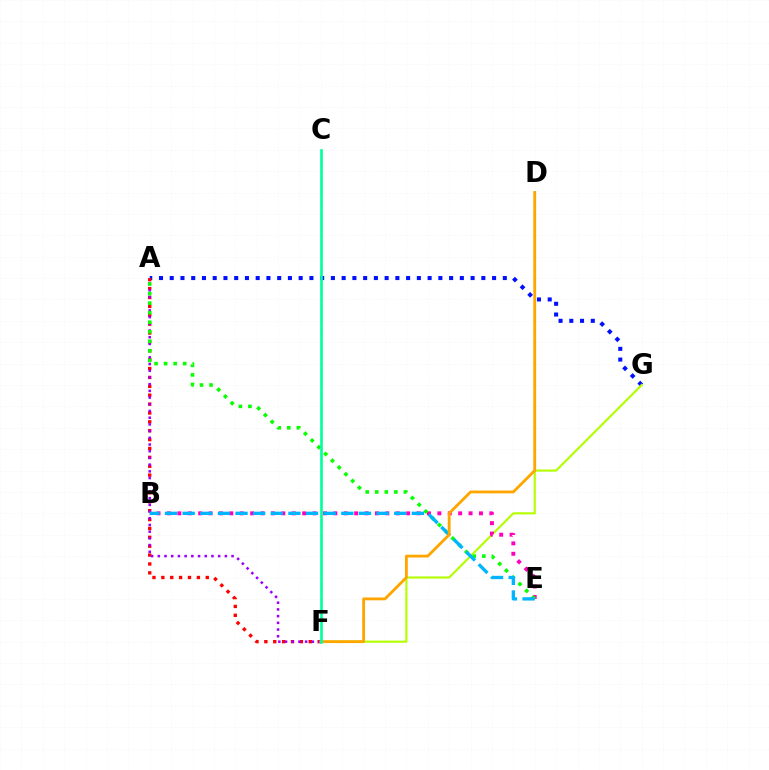{('A', 'G'): [{'color': '#0010ff', 'line_style': 'dotted', 'thickness': 2.92}], ('F', 'G'): [{'color': '#b3ff00', 'line_style': 'solid', 'thickness': 1.54}], ('A', 'F'): [{'color': '#ff0000', 'line_style': 'dotted', 'thickness': 2.41}, {'color': '#9b00ff', 'line_style': 'dotted', 'thickness': 1.82}], ('B', 'E'): [{'color': '#ff00bd', 'line_style': 'dotted', 'thickness': 2.83}, {'color': '#00b5ff', 'line_style': 'dashed', 'thickness': 2.4}], ('A', 'E'): [{'color': '#08ff00', 'line_style': 'dotted', 'thickness': 2.59}], ('D', 'F'): [{'color': '#ffa500', 'line_style': 'solid', 'thickness': 2.04}], ('C', 'F'): [{'color': '#00ff9d', 'line_style': 'solid', 'thickness': 1.91}]}